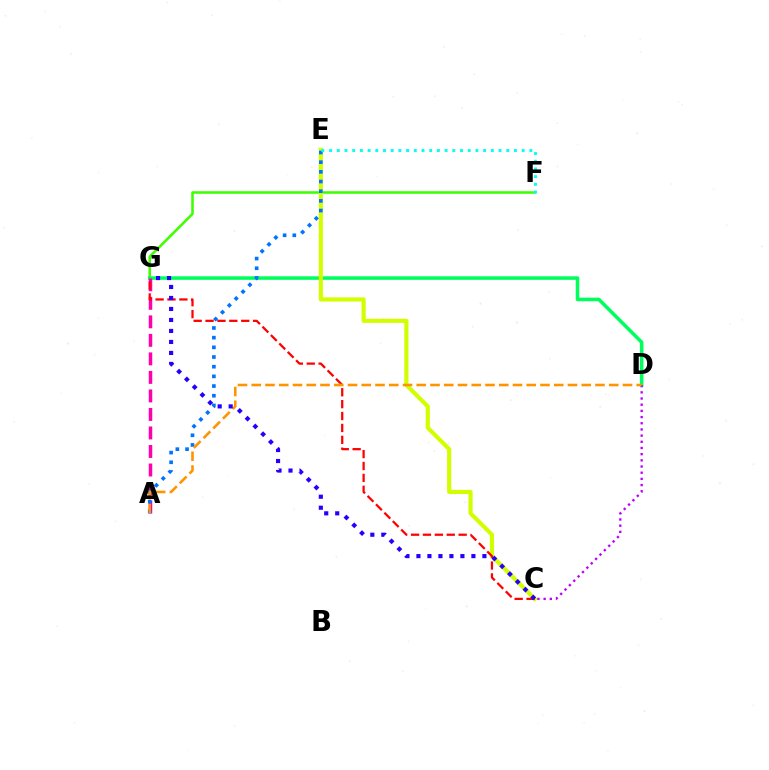{('F', 'G'): [{'color': '#3dff00', 'line_style': 'solid', 'thickness': 1.84}], ('D', 'G'): [{'color': '#00ff5c', 'line_style': 'solid', 'thickness': 2.55}], ('A', 'G'): [{'color': '#ff00ac', 'line_style': 'dashed', 'thickness': 2.52}], ('C', 'E'): [{'color': '#d1ff00', 'line_style': 'solid', 'thickness': 2.98}], ('C', 'G'): [{'color': '#ff0000', 'line_style': 'dashed', 'thickness': 1.62}, {'color': '#2500ff', 'line_style': 'dotted', 'thickness': 2.99}], ('A', 'E'): [{'color': '#0074ff', 'line_style': 'dotted', 'thickness': 2.63}], ('C', 'D'): [{'color': '#b900ff', 'line_style': 'dotted', 'thickness': 1.68}], ('A', 'D'): [{'color': '#ff9400', 'line_style': 'dashed', 'thickness': 1.87}], ('E', 'F'): [{'color': '#00fff6', 'line_style': 'dotted', 'thickness': 2.09}]}